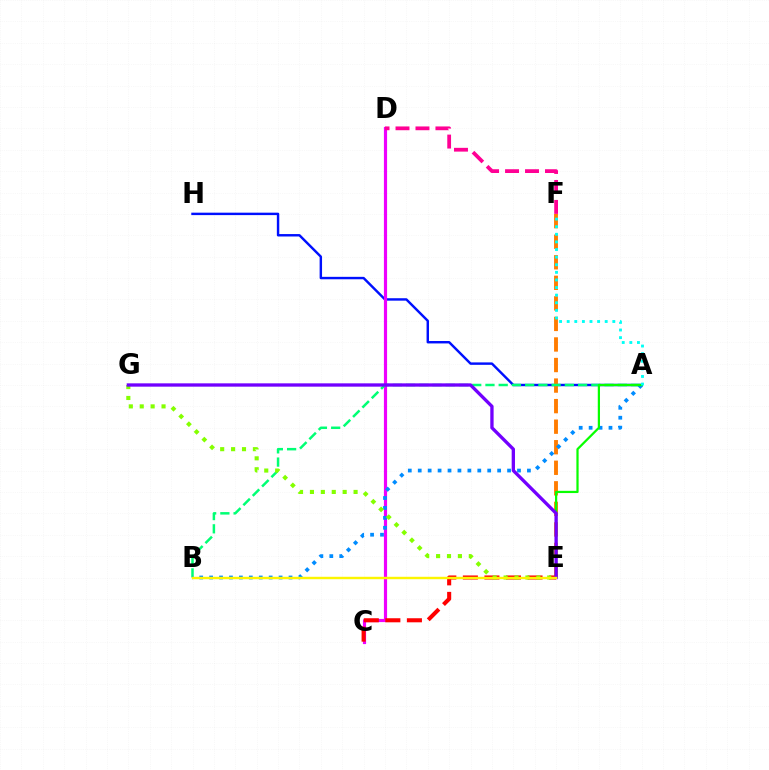{('A', 'H'): [{'color': '#0010ff', 'line_style': 'solid', 'thickness': 1.75}], ('E', 'F'): [{'color': '#ff7c00', 'line_style': 'dashed', 'thickness': 2.79}], ('C', 'D'): [{'color': '#ee00ff', 'line_style': 'solid', 'thickness': 2.28}], ('A', 'B'): [{'color': '#00ff74', 'line_style': 'dashed', 'thickness': 1.8}, {'color': '#008cff', 'line_style': 'dotted', 'thickness': 2.7}], ('C', 'E'): [{'color': '#ff0000', 'line_style': 'dashed', 'thickness': 2.93}], ('D', 'F'): [{'color': '#ff0094', 'line_style': 'dashed', 'thickness': 2.71}], ('A', 'E'): [{'color': '#08ff00', 'line_style': 'solid', 'thickness': 1.6}], ('E', 'G'): [{'color': '#84ff00', 'line_style': 'dotted', 'thickness': 2.96}, {'color': '#7200ff', 'line_style': 'solid', 'thickness': 2.39}], ('B', 'E'): [{'color': '#fcf500', 'line_style': 'solid', 'thickness': 1.74}], ('A', 'F'): [{'color': '#00fff6', 'line_style': 'dotted', 'thickness': 2.07}]}